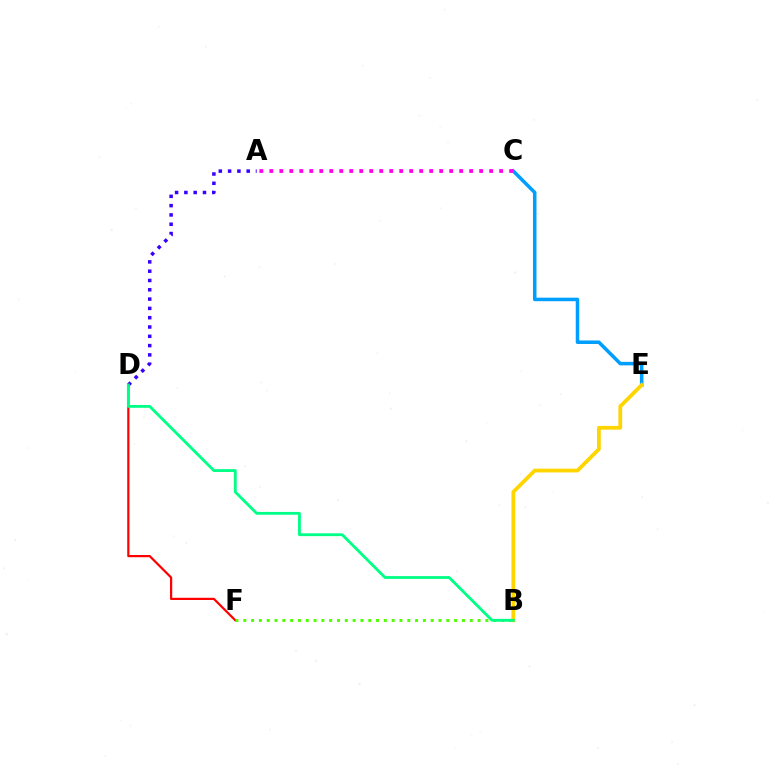{('A', 'D'): [{'color': '#3700ff', 'line_style': 'dotted', 'thickness': 2.53}], ('C', 'E'): [{'color': '#009eff', 'line_style': 'solid', 'thickness': 2.54}], ('D', 'F'): [{'color': '#ff0000', 'line_style': 'solid', 'thickness': 1.6}], ('B', 'F'): [{'color': '#4fff00', 'line_style': 'dotted', 'thickness': 2.12}], ('A', 'C'): [{'color': '#ff00ed', 'line_style': 'dotted', 'thickness': 2.71}], ('B', 'E'): [{'color': '#ffd500', 'line_style': 'solid', 'thickness': 2.72}], ('B', 'D'): [{'color': '#00ff86', 'line_style': 'solid', 'thickness': 2.04}]}